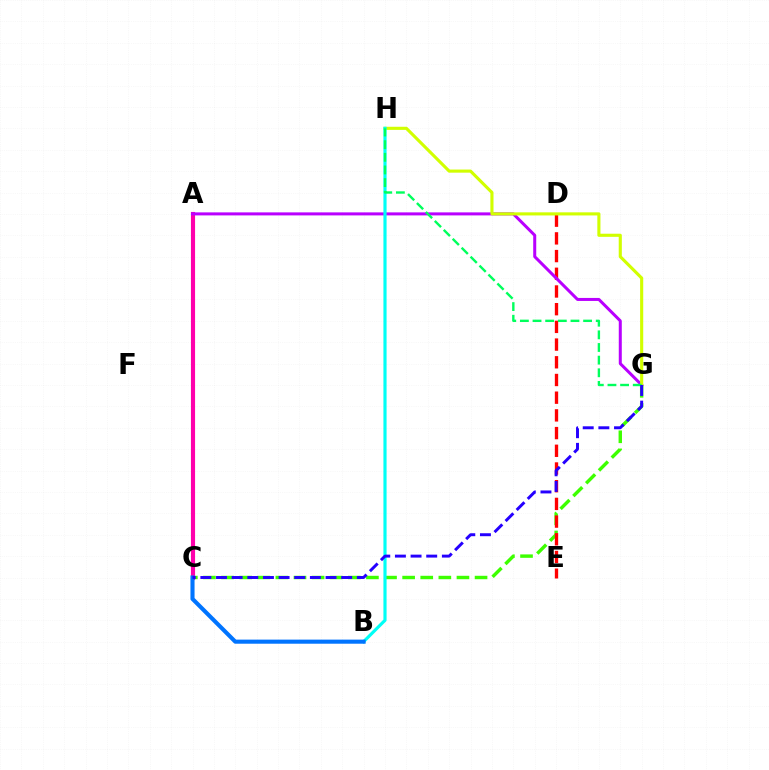{('C', 'G'): [{'color': '#3dff00', 'line_style': 'dashed', 'thickness': 2.46}, {'color': '#2500ff', 'line_style': 'dashed', 'thickness': 2.13}], ('A', 'C'): [{'color': '#ff9400', 'line_style': 'dashed', 'thickness': 2.6}, {'color': '#ff00ac', 'line_style': 'solid', 'thickness': 2.97}], ('D', 'E'): [{'color': '#ff0000', 'line_style': 'dashed', 'thickness': 2.4}], ('A', 'G'): [{'color': '#b900ff', 'line_style': 'solid', 'thickness': 2.17}], ('G', 'H'): [{'color': '#d1ff00', 'line_style': 'solid', 'thickness': 2.24}, {'color': '#00ff5c', 'line_style': 'dashed', 'thickness': 1.72}], ('B', 'H'): [{'color': '#00fff6', 'line_style': 'solid', 'thickness': 2.28}], ('B', 'C'): [{'color': '#0074ff', 'line_style': 'solid', 'thickness': 2.95}]}